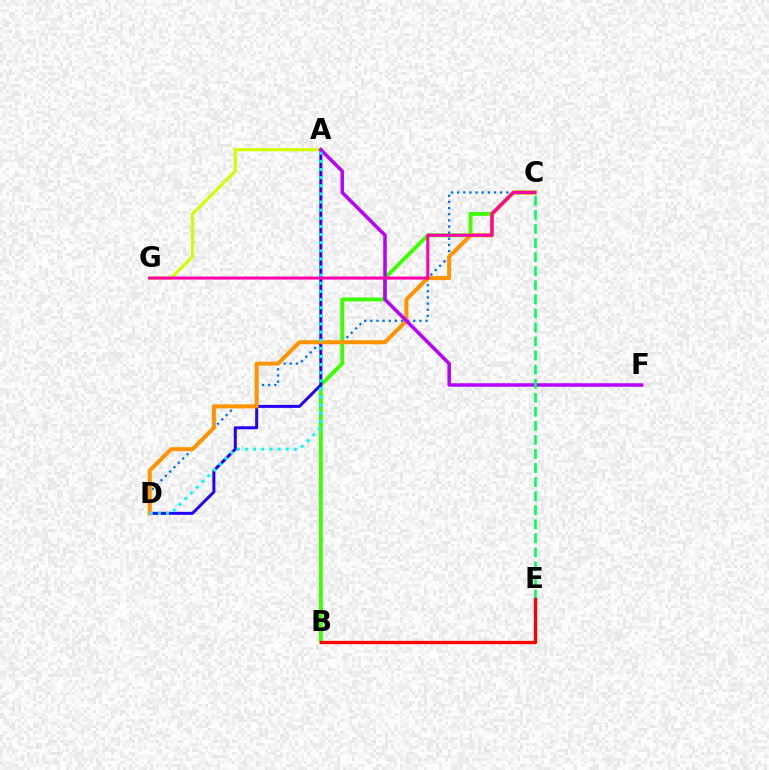{('B', 'C'): [{'color': '#3dff00', 'line_style': 'solid', 'thickness': 2.8}], ('C', 'D'): [{'color': '#0074ff', 'line_style': 'dotted', 'thickness': 1.67}, {'color': '#ff9400', 'line_style': 'solid', 'thickness': 2.89}], ('A', 'D'): [{'color': '#2500ff', 'line_style': 'solid', 'thickness': 2.16}, {'color': '#00fff6', 'line_style': 'dotted', 'thickness': 2.21}], ('A', 'G'): [{'color': '#d1ff00', 'line_style': 'solid', 'thickness': 2.27}], ('A', 'F'): [{'color': '#b900ff', 'line_style': 'solid', 'thickness': 2.52}], ('C', 'E'): [{'color': '#00ff5c', 'line_style': 'dashed', 'thickness': 1.91}], ('C', 'G'): [{'color': '#ff00ac', 'line_style': 'solid', 'thickness': 2.2}], ('B', 'E'): [{'color': '#ff0000', 'line_style': 'solid', 'thickness': 2.4}]}